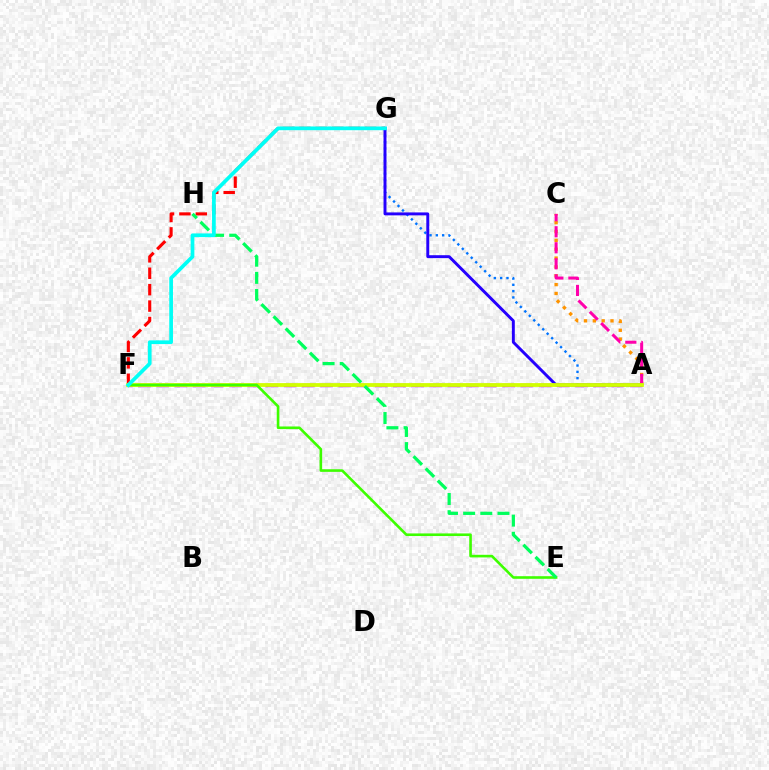{('A', 'C'): [{'color': '#ff9400', 'line_style': 'dotted', 'thickness': 2.4}, {'color': '#ff00ac', 'line_style': 'dashed', 'thickness': 2.17}], ('A', 'F'): [{'color': '#b900ff', 'line_style': 'dashed', 'thickness': 2.47}, {'color': '#d1ff00', 'line_style': 'solid', 'thickness': 2.72}], ('A', 'G'): [{'color': '#0074ff', 'line_style': 'dotted', 'thickness': 1.71}, {'color': '#2500ff', 'line_style': 'solid', 'thickness': 2.11}], ('F', 'G'): [{'color': '#ff0000', 'line_style': 'dashed', 'thickness': 2.23}, {'color': '#00fff6', 'line_style': 'solid', 'thickness': 2.68}], ('E', 'F'): [{'color': '#3dff00', 'line_style': 'solid', 'thickness': 1.88}], ('E', 'H'): [{'color': '#00ff5c', 'line_style': 'dashed', 'thickness': 2.33}]}